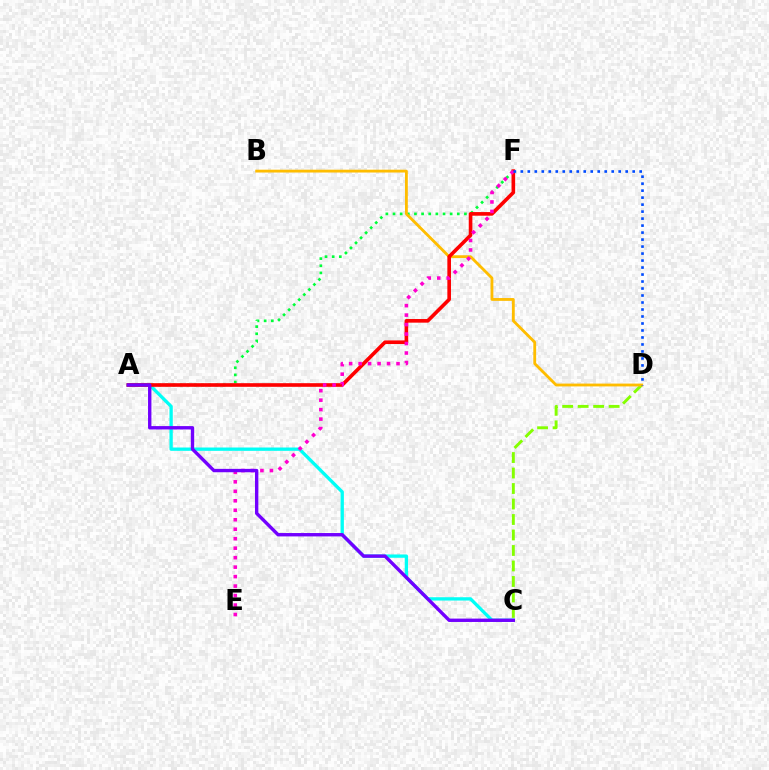{('C', 'D'): [{'color': '#84ff00', 'line_style': 'dashed', 'thickness': 2.1}], ('A', 'F'): [{'color': '#00ff39', 'line_style': 'dotted', 'thickness': 1.94}, {'color': '#ff0000', 'line_style': 'solid', 'thickness': 2.61}], ('B', 'D'): [{'color': '#ffbd00', 'line_style': 'solid', 'thickness': 2.03}], ('A', 'C'): [{'color': '#00fff6', 'line_style': 'solid', 'thickness': 2.38}, {'color': '#7200ff', 'line_style': 'solid', 'thickness': 2.43}], ('E', 'F'): [{'color': '#ff00cf', 'line_style': 'dotted', 'thickness': 2.58}], ('D', 'F'): [{'color': '#004bff', 'line_style': 'dotted', 'thickness': 1.9}]}